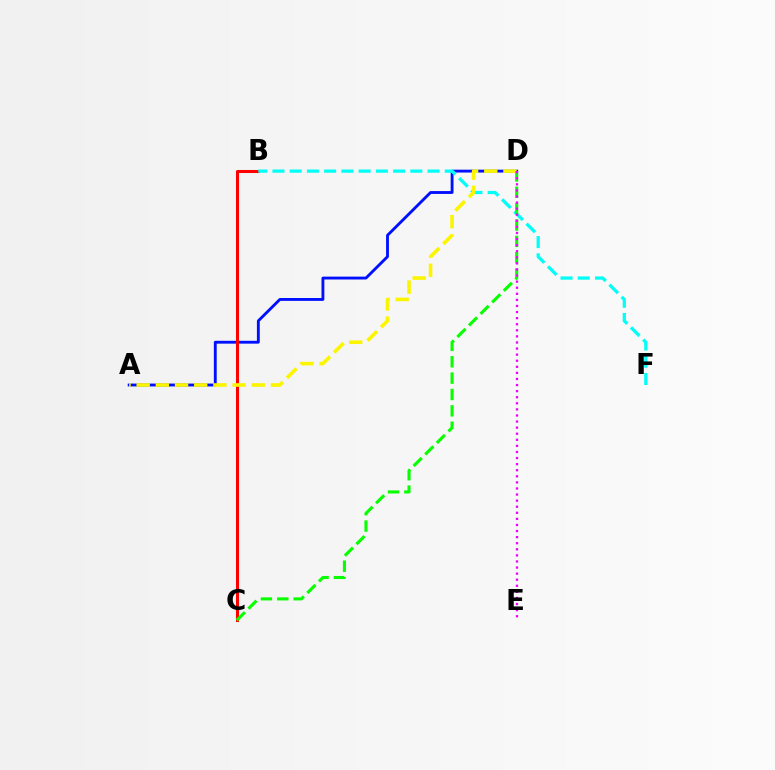{('A', 'D'): [{'color': '#0010ff', 'line_style': 'solid', 'thickness': 2.06}, {'color': '#fcf500', 'line_style': 'dashed', 'thickness': 2.61}], ('B', 'C'): [{'color': '#ff0000', 'line_style': 'solid', 'thickness': 2.19}], ('B', 'F'): [{'color': '#00fff6', 'line_style': 'dashed', 'thickness': 2.34}], ('C', 'D'): [{'color': '#08ff00', 'line_style': 'dashed', 'thickness': 2.22}], ('D', 'E'): [{'color': '#ee00ff', 'line_style': 'dotted', 'thickness': 1.65}]}